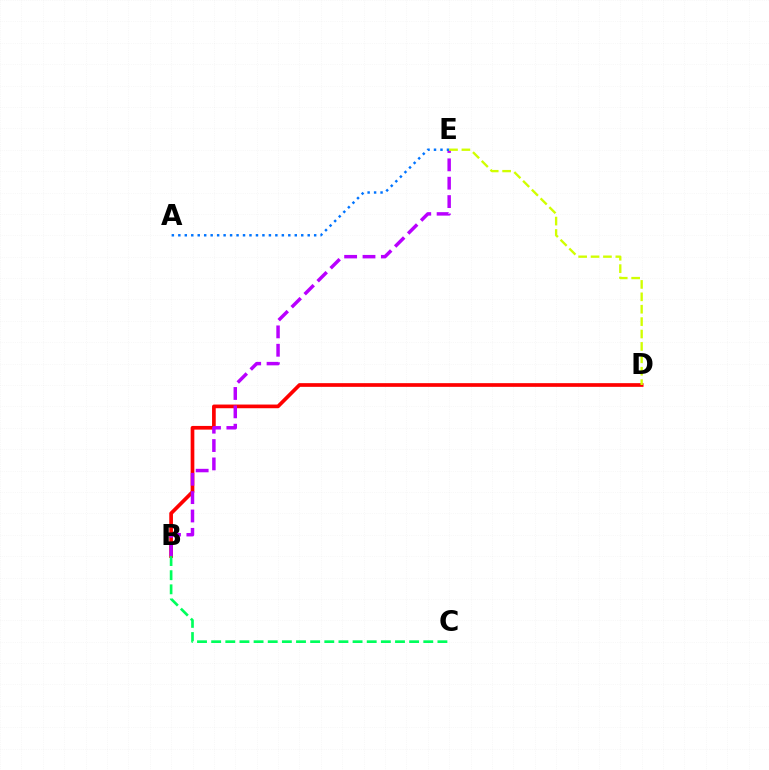{('B', 'D'): [{'color': '#ff0000', 'line_style': 'solid', 'thickness': 2.65}], ('B', 'E'): [{'color': '#b900ff', 'line_style': 'dashed', 'thickness': 2.5}], ('B', 'C'): [{'color': '#00ff5c', 'line_style': 'dashed', 'thickness': 1.92}], ('A', 'E'): [{'color': '#0074ff', 'line_style': 'dotted', 'thickness': 1.76}], ('D', 'E'): [{'color': '#d1ff00', 'line_style': 'dashed', 'thickness': 1.68}]}